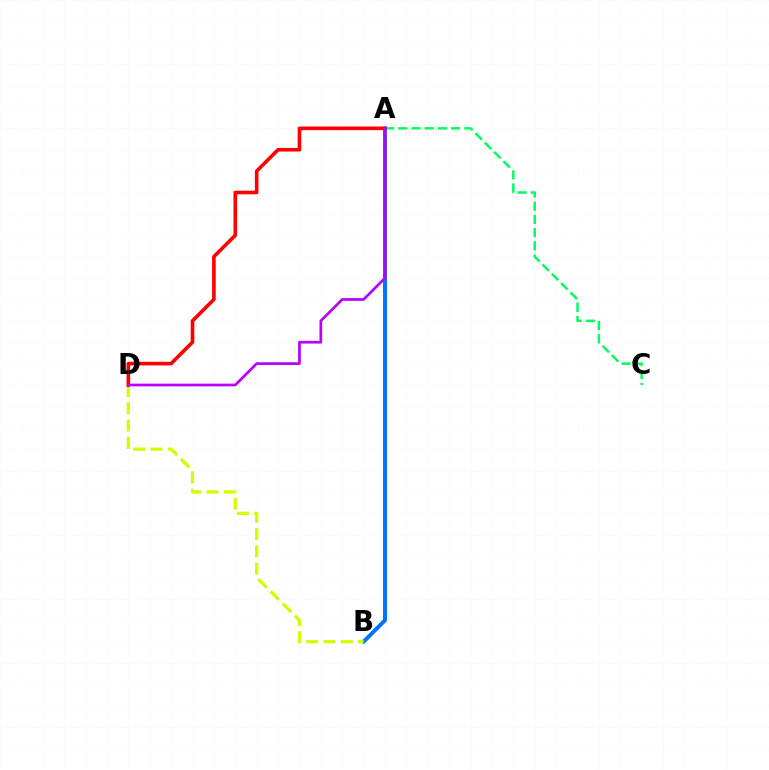{('A', 'C'): [{'color': '#00ff5c', 'line_style': 'dashed', 'thickness': 1.79}], ('A', 'B'): [{'color': '#0074ff', 'line_style': 'solid', 'thickness': 2.84}], ('B', 'D'): [{'color': '#d1ff00', 'line_style': 'dashed', 'thickness': 2.34}], ('A', 'D'): [{'color': '#ff0000', 'line_style': 'solid', 'thickness': 2.6}, {'color': '#b900ff', 'line_style': 'solid', 'thickness': 1.95}]}